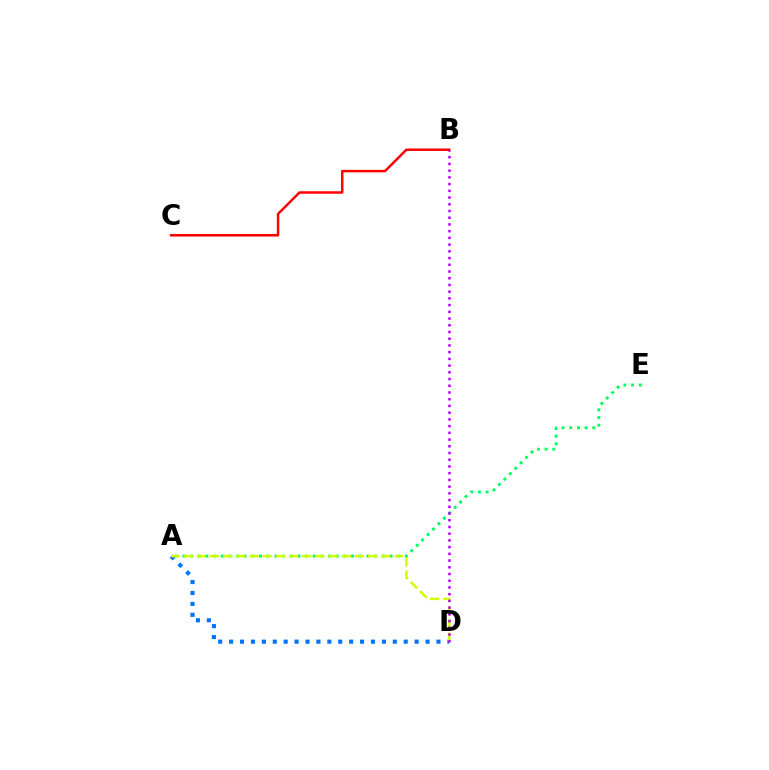{('B', 'C'): [{'color': '#ff0000', 'line_style': 'solid', 'thickness': 1.78}], ('A', 'D'): [{'color': '#0074ff', 'line_style': 'dotted', 'thickness': 2.97}, {'color': '#d1ff00', 'line_style': 'dashed', 'thickness': 1.79}], ('A', 'E'): [{'color': '#00ff5c', 'line_style': 'dotted', 'thickness': 2.08}], ('B', 'D'): [{'color': '#b900ff', 'line_style': 'dotted', 'thickness': 1.83}]}